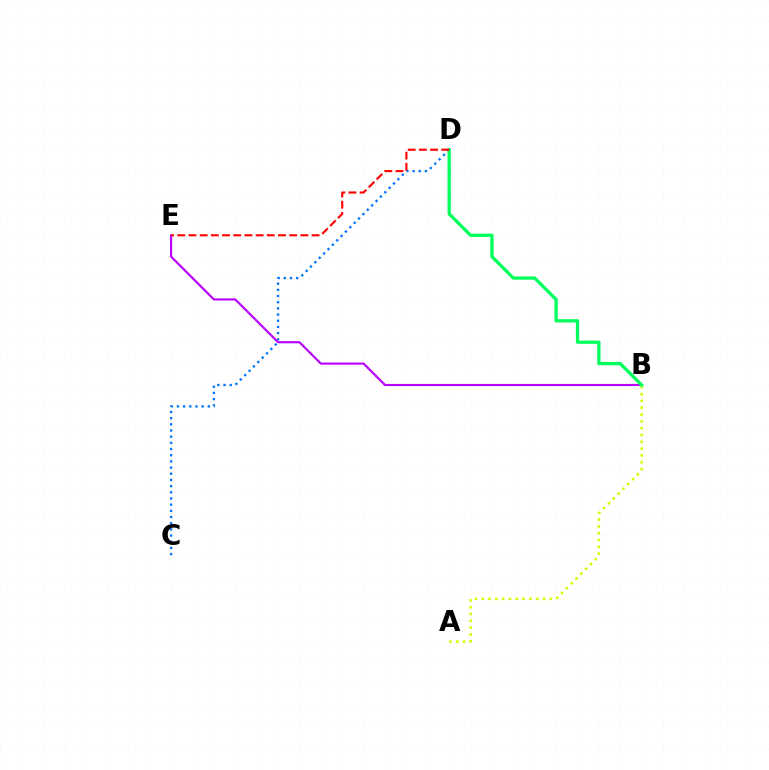{('C', 'D'): [{'color': '#0074ff', 'line_style': 'dotted', 'thickness': 1.68}], ('A', 'B'): [{'color': '#d1ff00', 'line_style': 'dotted', 'thickness': 1.85}], ('B', 'E'): [{'color': '#b900ff', 'line_style': 'solid', 'thickness': 1.54}], ('B', 'D'): [{'color': '#00ff5c', 'line_style': 'solid', 'thickness': 2.37}], ('D', 'E'): [{'color': '#ff0000', 'line_style': 'dashed', 'thickness': 1.52}]}